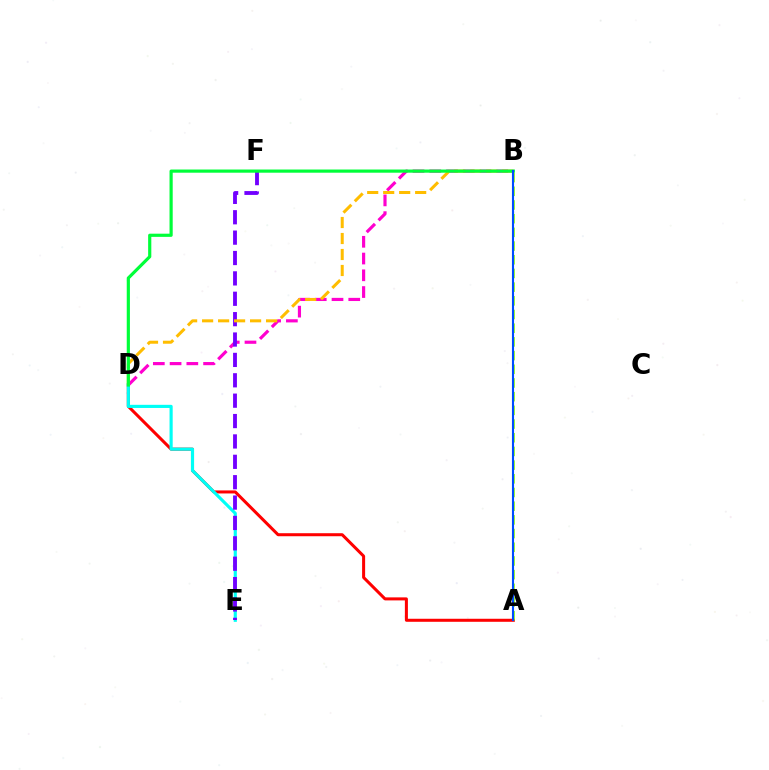{('A', 'D'): [{'color': '#ff0000', 'line_style': 'solid', 'thickness': 2.18}], ('B', 'D'): [{'color': '#ff00cf', 'line_style': 'dashed', 'thickness': 2.28}, {'color': '#ffbd00', 'line_style': 'dashed', 'thickness': 2.17}, {'color': '#00ff39', 'line_style': 'solid', 'thickness': 2.29}], ('D', 'E'): [{'color': '#00fff6', 'line_style': 'solid', 'thickness': 2.27}], ('E', 'F'): [{'color': '#7200ff', 'line_style': 'dashed', 'thickness': 2.77}], ('A', 'B'): [{'color': '#84ff00', 'line_style': 'dashed', 'thickness': 1.86}, {'color': '#004bff', 'line_style': 'solid', 'thickness': 1.52}]}